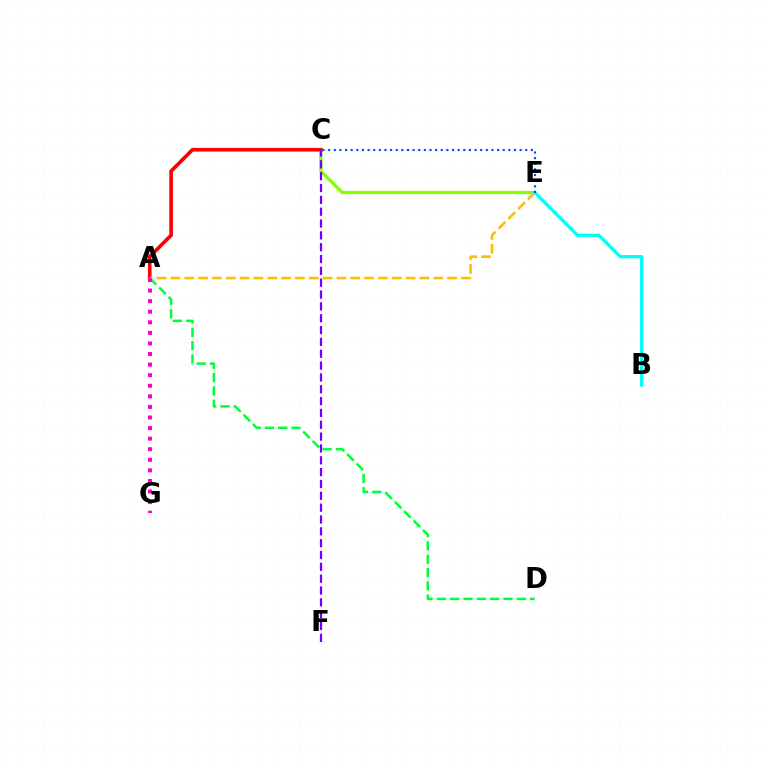{('A', 'D'): [{'color': '#00ff39', 'line_style': 'dashed', 'thickness': 1.81}], ('C', 'E'): [{'color': '#84ff00', 'line_style': 'solid', 'thickness': 2.32}, {'color': '#004bff', 'line_style': 'dotted', 'thickness': 1.53}], ('A', 'C'): [{'color': '#ff0000', 'line_style': 'solid', 'thickness': 2.63}], ('A', 'E'): [{'color': '#ffbd00', 'line_style': 'dashed', 'thickness': 1.88}], ('A', 'G'): [{'color': '#ff00cf', 'line_style': 'dotted', 'thickness': 2.87}], ('B', 'E'): [{'color': '#00fff6', 'line_style': 'solid', 'thickness': 2.35}], ('C', 'F'): [{'color': '#7200ff', 'line_style': 'dashed', 'thickness': 1.61}]}